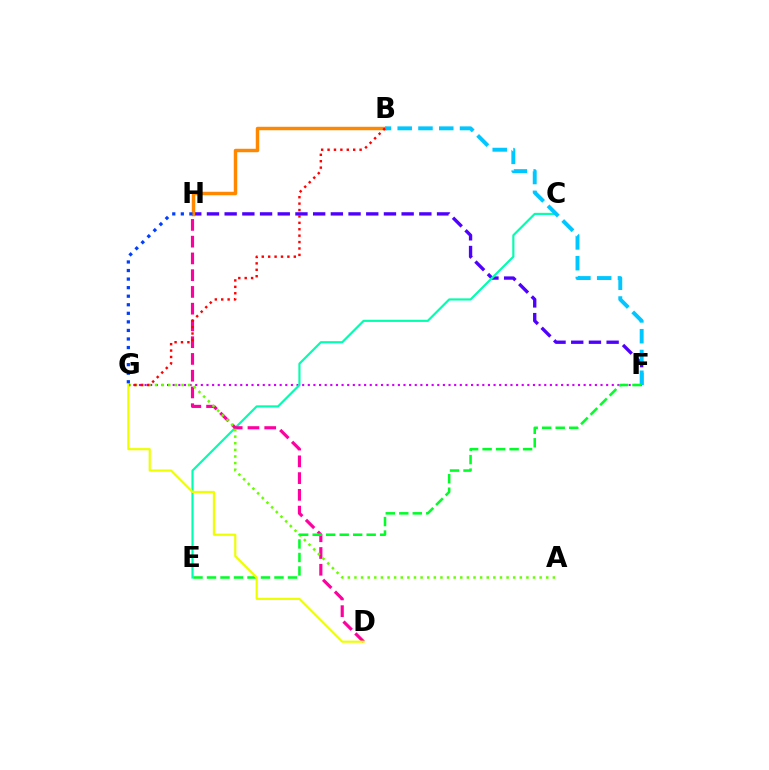{('F', 'H'): [{'color': '#4f00ff', 'line_style': 'dashed', 'thickness': 2.4}], ('B', 'H'): [{'color': '#ff8800', 'line_style': 'solid', 'thickness': 2.49}], ('F', 'G'): [{'color': '#d600ff', 'line_style': 'dotted', 'thickness': 1.53}], ('C', 'E'): [{'color': '#00ffaf', 'line_style': 'solid', 'thickness': 1.54}], ('D', 'H'): [{'color': '#ff00a0', 'line_style': 'dashed', 'thickness': 2.28}], ('G', 'H'): [{'color': '#003fff', 'line_style': 'dotted', 'thickness': 2.33}], ('A', 'G'): [{'color': '#66ff00', 'line_style': 'dotted', 'thickness': 1.8}], ('B', 'F'): [{'color': '#00c7ff', 'line_style': 'dashed', 'thickness': 2.82}], ('B', 'G'): [{'color': '#ff0000', 'line_style': 'dotted', 'thickness': 1.74}], ('E', 'F'): [{'color': '#00ff27', 'line_style': 'dashed', 'thickness': 1.83}], ('D', 'G'): [{'color': '#eeff00', 'line_style': 'solid', 'thickness': 1.56}]}